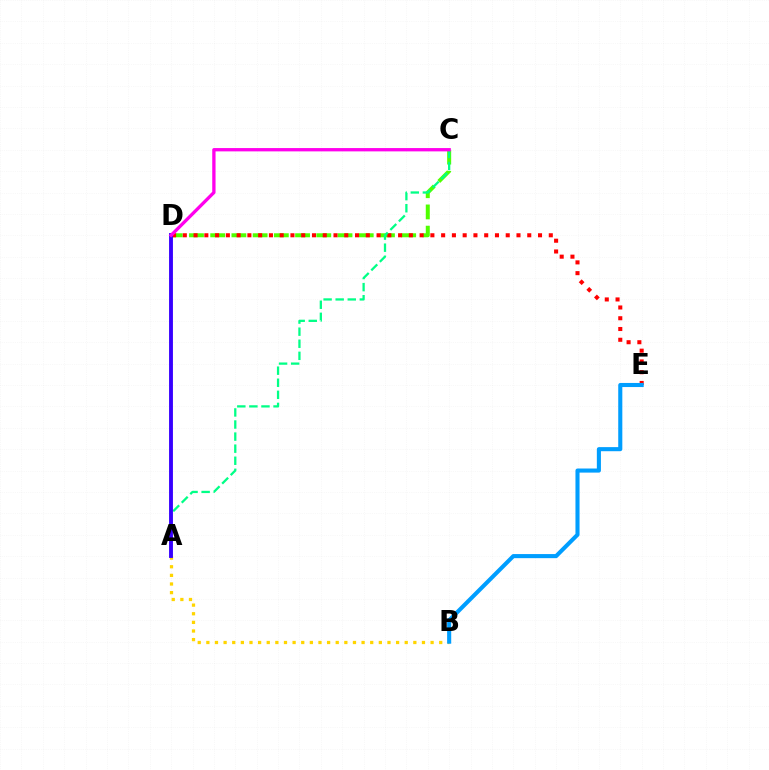{('C', 'D'): [{'color': '#4fff00', 'line_style': 'dashed', 'thickness': 2.88}, {'color': '#ff00ed', 'line_style': 'solid', 'thickness': 2.38}], ('A', 'B'): [{'color': '#ffd500', 'line_style': 'dotted', 'thickness': 2.34}], ('D', 'E'): [{'color': '#ff0000', 'line_style': 'dotted', 'thickness': 2.92}], ('B', 'E'): [{'color': '#009eff', 'line_style': 'solid', 'thickness': 2.94}], ('A', 'C'): [{'color': '#00ff86', 'line_style': 'dashed', 'thickness': 1.64}], ('A', 'D'): [{'color': '#3700ff', 'line_style': 'solid', 'thickness': 2.79}]}